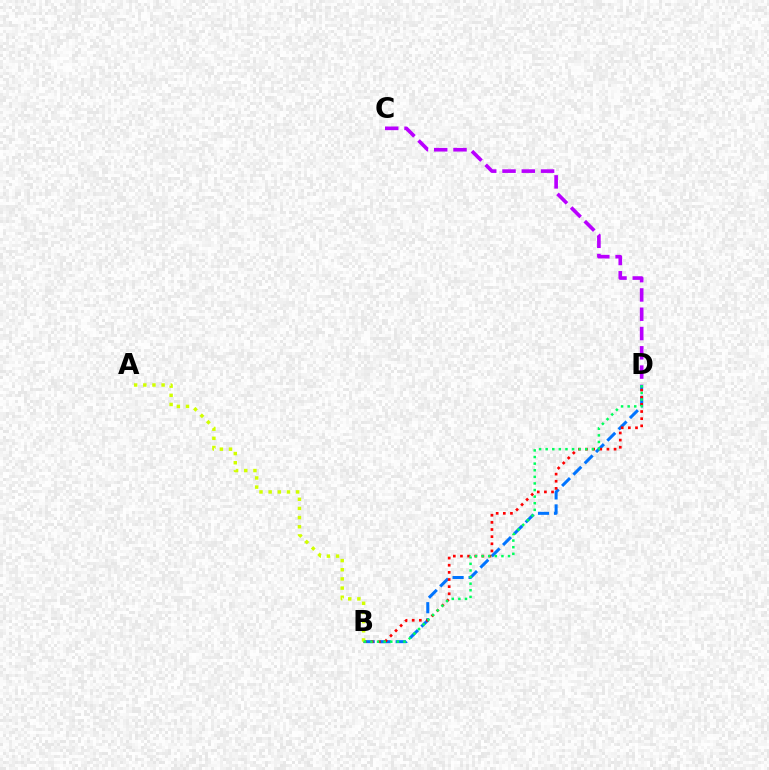{('C', 'D'): [{'color': '#b900ff', 'line_style': 'dashed', 'thickness': 2.62}], ('B', 'D'): [{'color': '#0074ff', 'line_style': 'dashed', 'thickness': 2.17}, {'color': '#ff0000', 'line_style': 'dotted', 'thickness': 1.94}, {'color': '#00ff5c', 'line_style': 'dotted', 'thickness': 1.79}], ('A', 'B'): [{'color': '#d1ff00', 'line_style': 'dotted', 'thickness': 2.49}]}